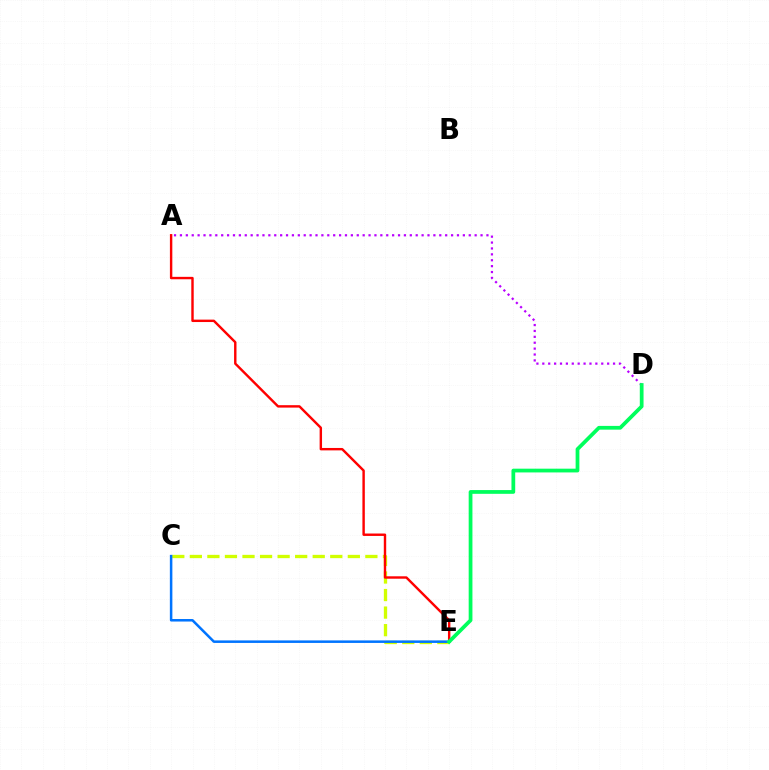{('C', 'E'): [{'color': '#d1ff00', 'line_style': 'dashed', 'thickness': 2.38}, {'color': '#0074ff', 'line_style': 'solid', 'thickness': 1.82}], ('A', 'E'): [{'color': '#ff0000', 'line_style': 'solid', 'thickness': 1.74}], ('A', 'D'): [{'color': '#b900ff', 'line_style': 'dotted', 'thickness': 1.6}], ('D', 'E'): [{'color': '#00ff5c', 'line_style': 'solid', 'thickness': 2.7}]}